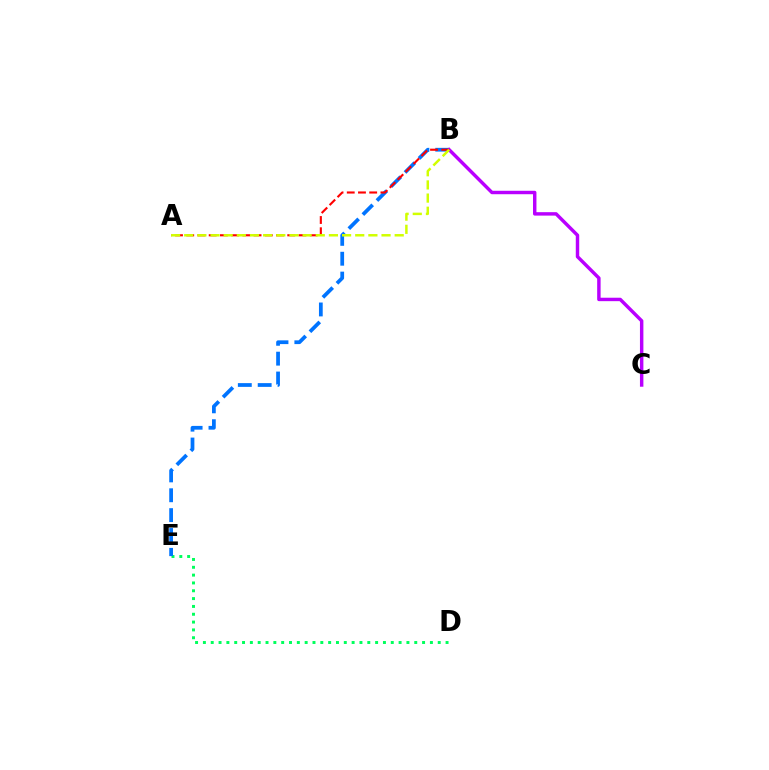{('D', 'E'): [{'color': '#00ff5c', 'line_style': 'dotted', 'thickness': 2.13}], ('B', 'E'): [{'color': '#0074ff', 'line_style': 'dashed', 'thickness': 2.7}], ('B', 'C'): [{'color': '#b900ff', 'line_style': 'solid', 'thickness': 2.47}], ('A', 'B'): [{'color': '#ff0000', 'line_style': 'dashed', 'thickness': 1.52}, {'color': '#d1ff00', 'line_style': 'dashed', 'thickness': 1.79}]}